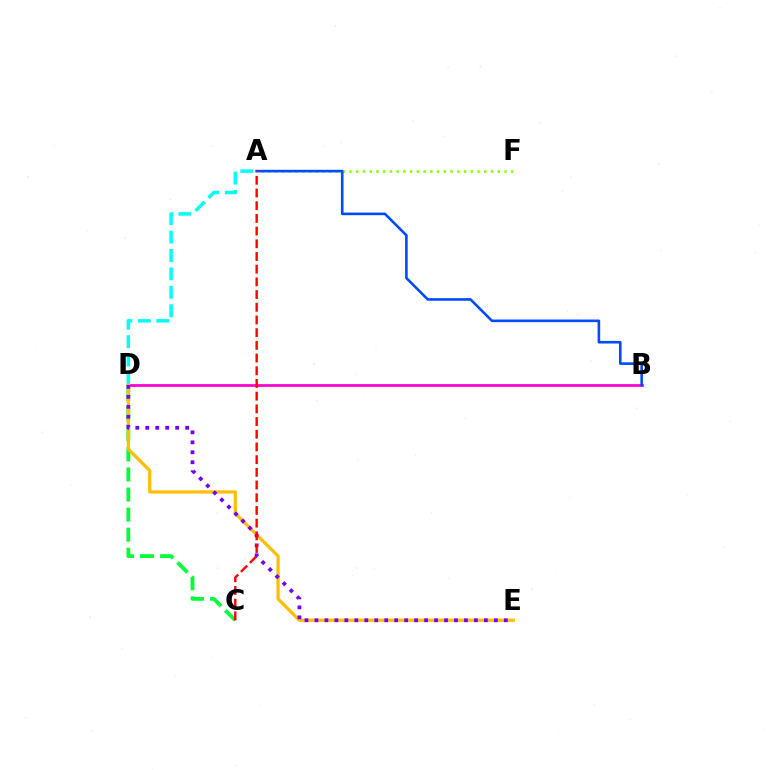{('C', 'D'): [{'color': '#00ff39', 'line_style': 'dashed', 'thickness': 2.73}], ('A', 'F'): [{'color': '#84ff00', 'line_style': 'dotted', 'thickness': 1.83}], ('B', 'D'): [{'color': '#ff00cf', 'line_style': 'solid', 'thickness': 1.98}], ('A', 'B'): [{'color': '#004bff', 'line_style': 'solid', 'thickness': 1.88}], ('A', 'D'): [{'color': '#00fff6', 'line_style': 'dashed', 'thickness': 2.5}], ('D', 'E'): [{'color': '#ffbd00', 'line_style': 'solid', 'thickness': 2.31}, {'color': '#7200ff', 'line_style': 'dotted', 'thickness': 2.71}], ('A', 'C'): [{'color': '#ff0000', 'line_style': 'dashed', 'thickness': 1.72}]}